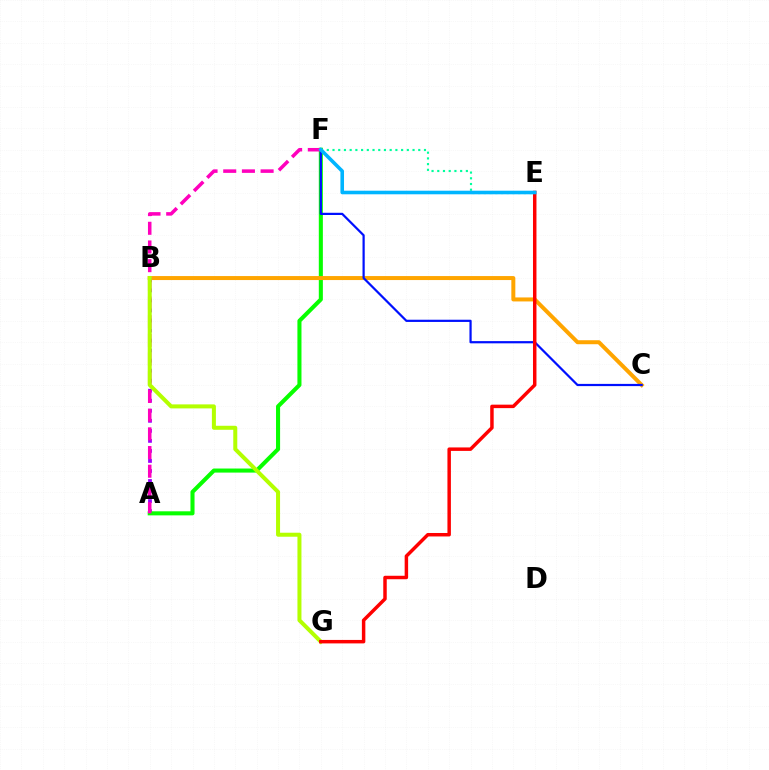{('A', 'B'): [{'color': '#9b00ff', 'line_style': 'dotted', 'thickness': 2.73}], ('A', 'F'): [{'color': '#08ff00', 'line_style': 'solid', 'thickness': 2.93}, {'color': '#ff00bd', 'line_style': 'dashed', 'thickness': 2.54}], ('B', 'C'): [{'color': '#ffa500', 'line_style': 'solid', 'thickness': 2.88}], ('C', 'F'): [{'color': '#0010ff', 'line_style': 'solid', 'thickness': 1.59}], ('E', 'F'): [{'color': '#00ff9d', 'line_style': 'dotted', 'thickness': 1.55}, {'color': '#00b5ff', 'line_style': 'solid', 'thickness': 2.58}], ('B', 'G'): [{'color': '#b3ff00', 'line_style': 'solid', 'thickness': 2.89}], ('E', 'G'): [{'color': '#ff0000', 'line_style': 'solid', 'thickness': 2.5}]}